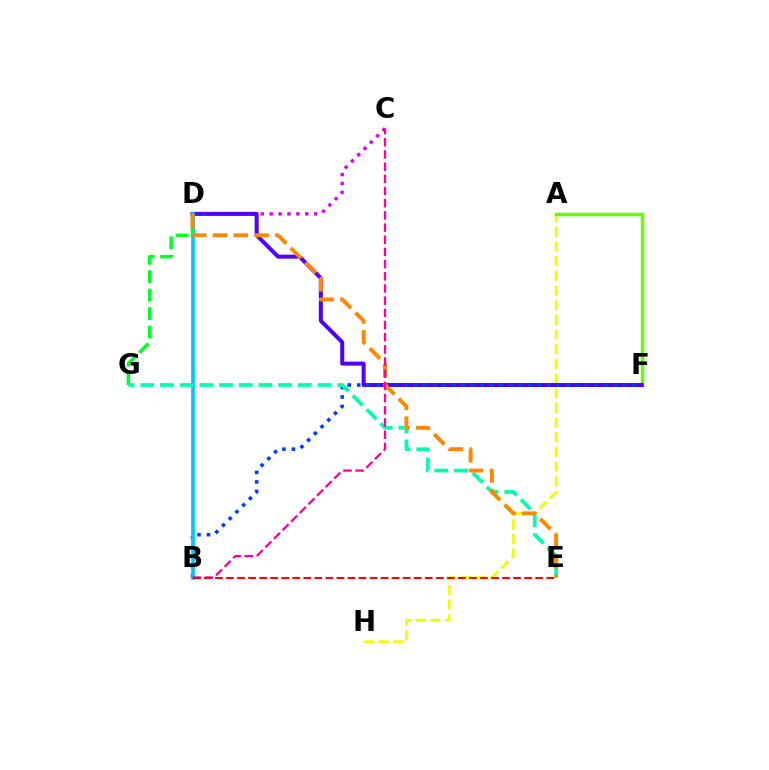{('C', 'D'): [{'color': '#d600ff', 'line_style': 'dotted', 'thickness': 2.42}], ('A', 'H'): [{'color': '#eeff00', 'line_style': 'dashed', 'thickness': 1.99}], ('A', 'F'): [{'color': '#66ff00', 'line_style': 'solid', 'thickness': 2.51}], ('D', 'F'): [{'color': '#4f00ff', 'line_style': 'solid', 'thickness': 2.88}], ('B', 'F'): [{'color': '#003fff', 'line_style': 'dotted', 'thickness': 2.58}], ('B', 'D'): [{'color': '#00c7ff', 'line_style': 'solid', 'thickness': 2.65}], ('E', 'G'): [{'color': '#00ffaf', 'line_style': 'dashed', 'thickness': 2.68}], ('D', 'G'): [{'color': '#00ff27', 'line_style': 'dashed', 'thickness': 2.51}], ('D', 'E'): [{'color': '#ff8800', 'line_style': 'dashed', 'thickness': 2.83}], ('B', 'C'): [{'color': '#ff00a0', 'line_style': 'dashed', 'thickness': 1.66}], ('B', 'E'): [{'color': '#ff0000', 'line_style': 'dashed', 'thickness': 1.5}]}